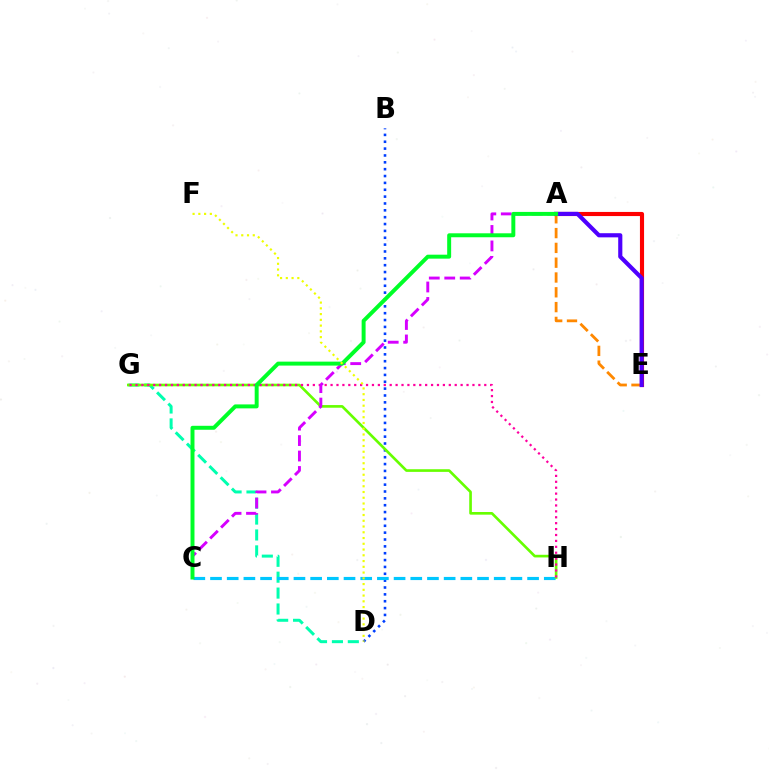{('D', 'G'): [{'color': '#00ffaf', 'line_style': 'dashed', 'thickness': 2.16}], ('A', 'E'): [{'color': '#ff8800', 'line_style': 'dashed', 'thickness': 2.01}, {'color': '#ff0000', 'line_style': 'solid', 'thickness': 2.97}, {'color': '#4f00ff', 'line_style': 'solid', 'thickness': 2.98}], ('B', 'D'): [{'color': '#003fff', 'line_style': 'dotted', 'thickness': 1.86}], ('C', 'H'): [{'color': '#00c7ff', 'line_style': 'dashed', 'thickness': 2.27}], ('G', 'H'): [{'color': '#66ff00', 'line_style': 'solid', 'thickness': 1.91}, {'color': '#ff00a0', 'line_style': 'dotted', 'thickness': 1.61}], ('A', 'C'): [{'color': '#d600ff', 'line_style': 'dashed', 'thickness': 2.1}, {'color': '#00ff27', 'line_style': 'solid', 'thickness': 2.85}], ('D', 'F'): [{'color': '#eeff00', 'line_style': 'dotted', 'thickness': 1.56}]}